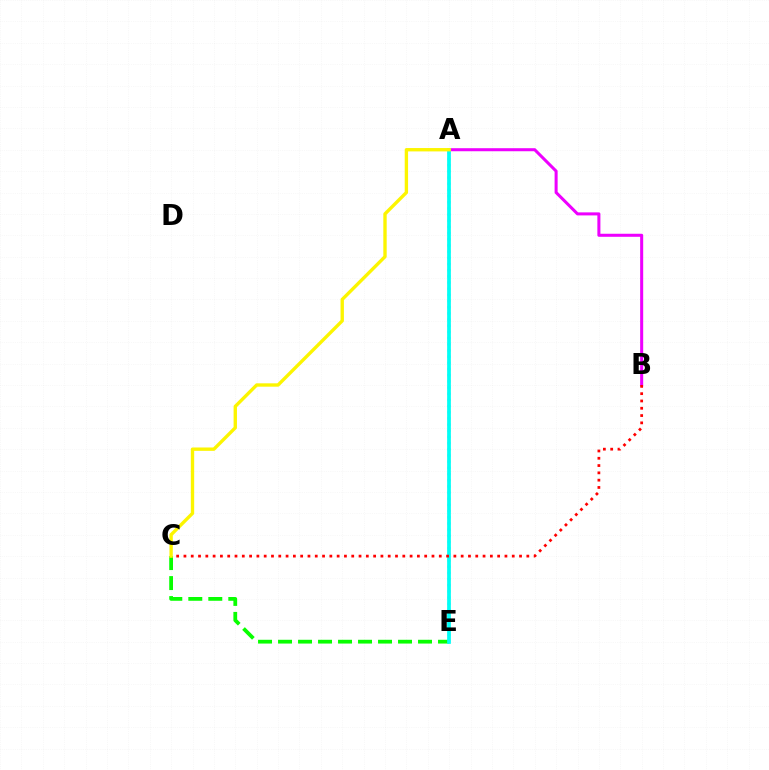{('C', 'E'): [{'color': '#08ff00', 'line_style': 'dashed', 'thickness': 2.72}], ('A', 'B'): [{'color': '#ee00ff', 'line_style': 'solid', 'thickness': 2.19}], ('A', 'E'): [{'color': '#0010ff', 'line_style': 'dotted', 'thickness': 1.68}, {'color': '#00fff6', 'line_style': 'solid', 'thickness': 2.68}], ('B', 'C'): [{'color': '#ff0000', 'line_style': 'dotted', 'thickness': 1.98}], ('A', 'C'): [{'color': '#fcf500', 'line_style': 'solid', 'thickness': 2.42}]}